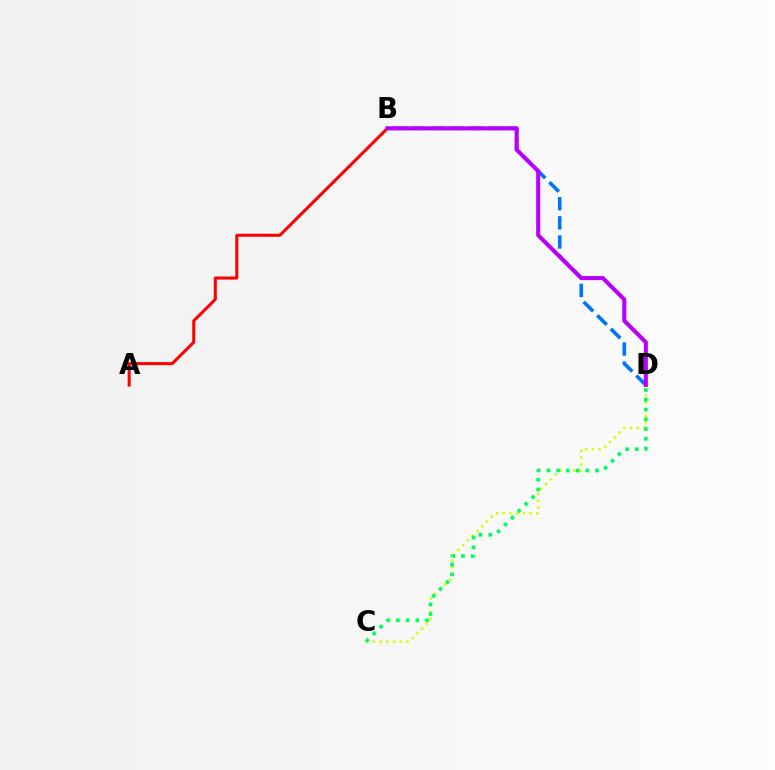{('B', 'D'): [{'color': '#0074ff', 'line_style': 'dashed', 'thickness': 2.6}, {'color': '#b900ff', 'line_style': 'solid', 'thickness': 2.93}], ('C', 'D'): [{'color': '#d1ff00', 'line_style': 'dotted', 'thickness': 1.82}, {'color': '#00ff5c', 'line_style': 'dotted', 'thickness': 2.64}], ('A', 'B'): [{'color': '#ff0000', 'line_style': 'solid', 'thickness': 2.19}]}